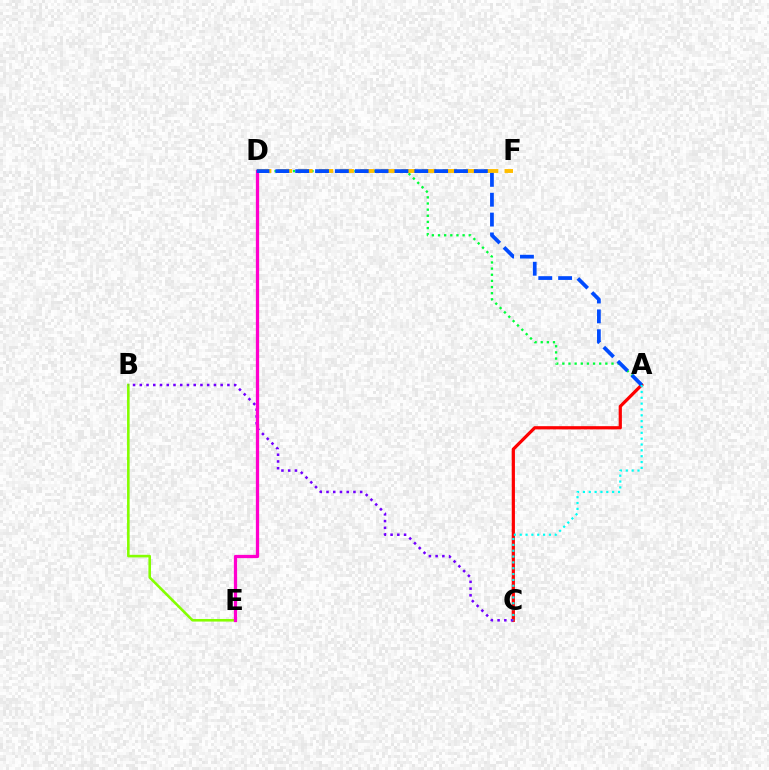{('A', 'C'): [{'color': '#ff0000', 'line_style': 'solid', 'thickness': 2.31}, {'color': '#00fff6', 'line_style': 'dotted', 'thickness': 1.59}], ('B', 'E'): [{'color': '#84ff00', 'line_style': 'solid', 'thickness': 1.86}], ('B', 'C'): [{'color': '#7200ff', 'line_style': 'dotted', 'thickness': 1.83}], ('A', 'D'): [{'color': '#00ff39', 'line_style': 'dotted', 'thickness': 1.67}, {'color': '#004bff', 'line_style': 'dashed', 'thickness': 2.7}], ('D', 'E'): [{'color': '#ff00cf', 'line_style': 'solid', 'thickness': 2.35}], ('D', 'F'): [{'color': '#ffbd00', 'line_style': 'dashed', 'thickness': 2.8}]}